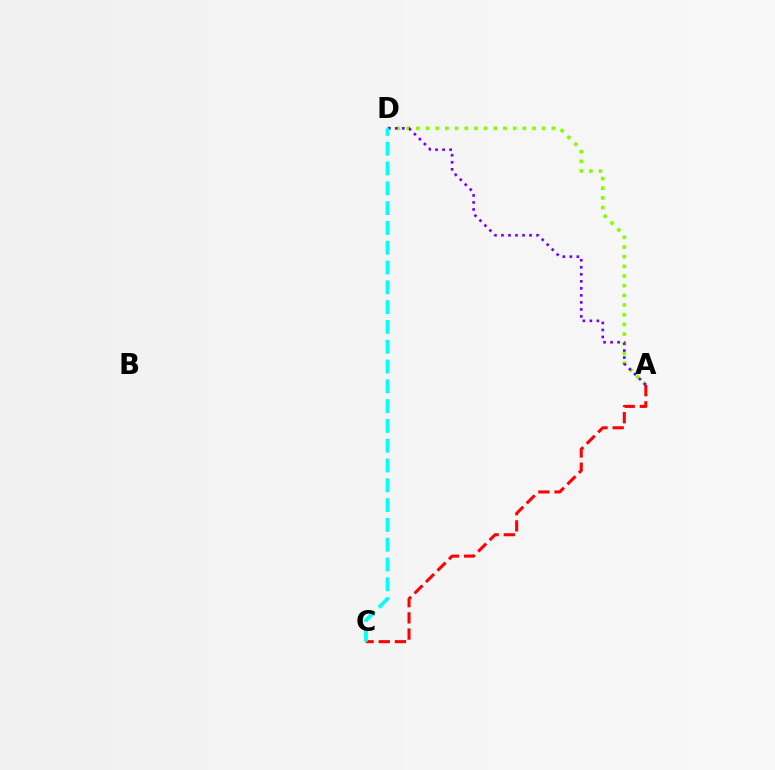{('A', 'D'): [{'color': '#84ff00', 'line_style': 'dotted', 'thickness': 2.63}, {'color': '#7200ff', 'line_style': 'dotted', 'thickness': 1.91}], ('A', 'C'): [{'color': '#ff0000', 'line_style': 'dashed', 'thickness': 2.2}], ('C', 'D'): [{'color': '#00fff6', 'line_style': 'dashed', 'thickness': 2.69}]}